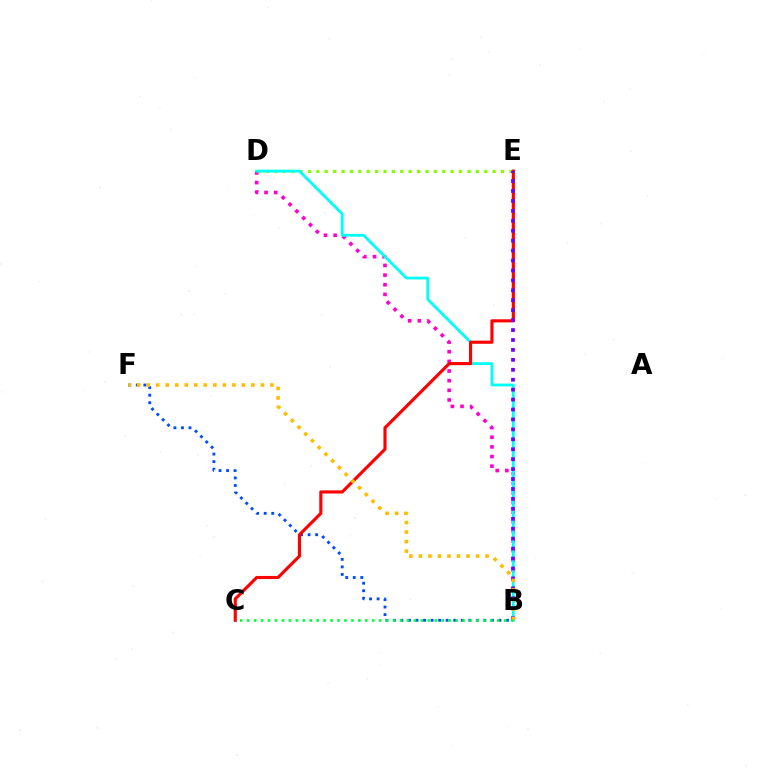{('D', 'E'): [{'color': '#84ff00', 'line_style': 'dotted', 'thickness': 2.28}], ('B', 'D'): [{'color': '#ff00cf', 'line_style': 'dotted', 'thickness': 2.62}, {'color': '#00fff6', 'line_style': 'solid', 'thickness': 2.01}], ('B', 'F'): [{'color': '#004bff', 'line_style': 'dotted', 'thickness': 2.05}, {'color': '#ffbd00', 'line_style': 'dotted', 'thickness': 2.59}], ('C', 'E'): [{'color': '#ff0000', 'line_style': 'solid', 'thickness': 2.25}], ('B', 'E'): [{'color': '#7200ff', 'line_style': 'dotted', 'thickness': 2.7}], ('B', 'C'): [{'color': '#00ff39', 'line_style': 'dotted', 'thickness': 1.89}]}